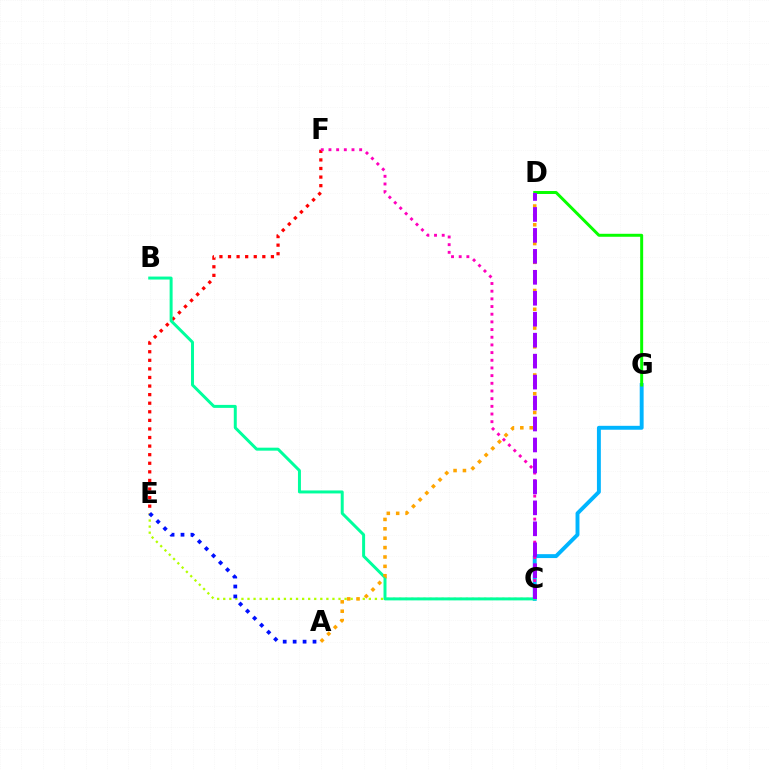{('C', 'G'): [{'color': '#00b5ff', 'line_style': 'solid', 'thickness': 2.82}], ('C', 'E'): [{'color': '#b3ff00', 'line_style': 'dotted', 'thickness': 1.65}], ('E', 'F'): [{'color': '#ff0000', 'line_style': 'dotted', 'thickness': 2.33}], ('B', 'C'): [{'color': '#00ff9d', 'line_style': 'solid', 'thickness': 2.14}], ('A', 'E'): [{'color': '#0010ff', 'line_style': 'dotted', 'thickness': 2.7}], ('A', 'D'): [{'color': '#ffa500', 'line_style': 'dotted', 'thickness': 2.55}], ('D', 'G'): [{'color': '#08ff00', 'line_style': 'solid', 'thickness': 2.14}], ('C', 'F'): [{'color': '#ff00bd', 'line_style': 'dotted', 'thickness': 2.09}], ('C', 'D'): [{'color': '#9b00ff', 'line_style': 'dashed', 'thickness': 2.85}]}